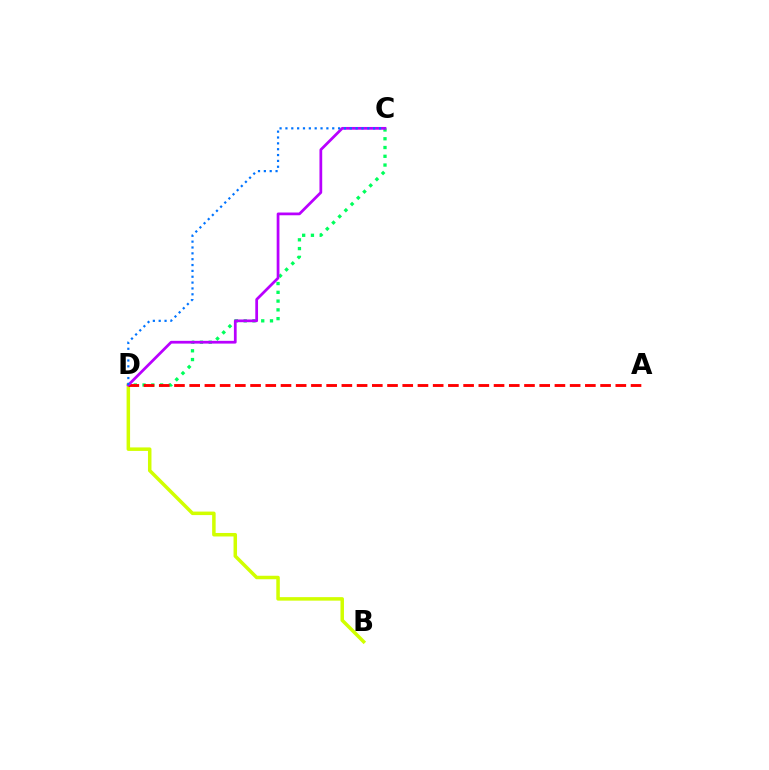{('B', 'D'): [{'color': '#d1ff00', 'line_style': 'solid', 'thickness': 2.52}], ('C', 'D'): [{'color': '#00ff5c', 'line_style': 'dotted', 'thickness': 2.38}, {'color': '#b900ff', 'line_style': 'solid', 'thickness': 1.98}, {'color': '#0074ff', 'line_style': 'dotted', 'thickness': 1.59}], ('A', 'D'): [{'color': '#ff0000', 'line_style': 'dashed', 'thickness': 2.07}]}